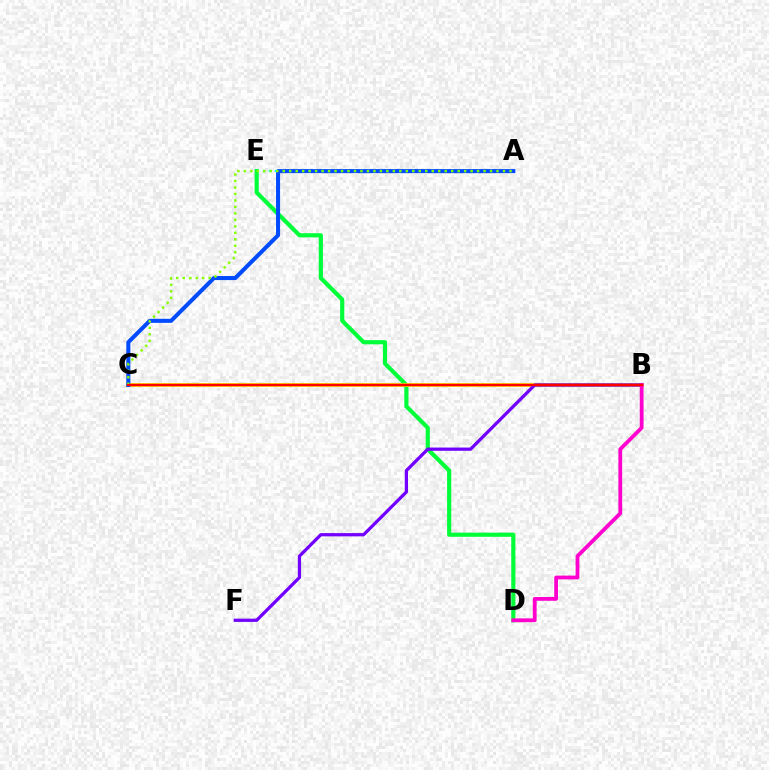{('D', 'E'): [{'color': '#00ff39', 'line_style': 'solid', 'thickness': 2.99}], ('B', 'C'): [{'color': '#ffbd00', 'line_style': 'solid', 'thickness': 2.72}, {'color': '#ff0000', 'line_style': 'solid', 'thickness': 1.59}], ('B', 'F'): [{'color': '#7200ff', 'line_style': 'solid', 'thickness': 2.33}], ('A', 'E'): [{'color': '#00fff6', 'line_style': 'dotted', 'thickness': 1.6}], ('A', 'C'): [{'color': '#004bff', 'line_style': 'solid', 'thickness': 2.91}, {'color': '#84ff00', 'line_style': 'dotted', 'thickness': 1.76}], ('B', 'D'): [{'color': '#ff00cf', 'line_style': 'solid', 'thickness': 2.72}]}